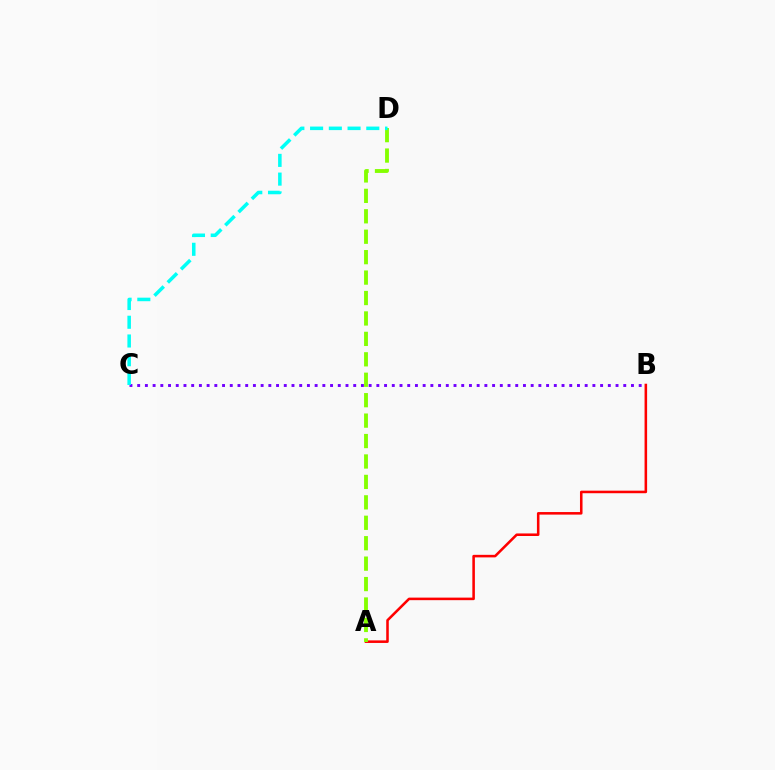{('B', 'C'): [{'color': '#7200ff', 'line_style': 'dotted', 'thickness': 2.1}], ('A', 'B'): [{'color': '#ff0000', 'line_style': 'solid', 'thickness': 1.84}], ('A', 'D'): [{'color': '#84ff00', 'line_style': 'dashed', 'thickness': 2.78}], ('C', 'D'): [{'color': '#00fff6', 'line_style': 'dashed', 'thickness': 2.55}]}